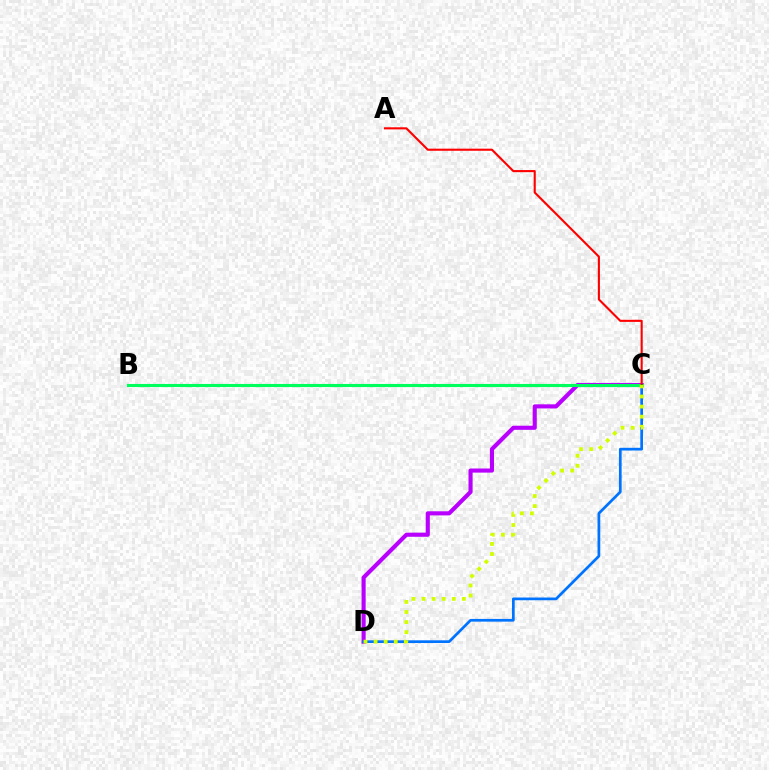{('C', 'D'): [{'color': '#b900ff', 'line_style': 'solid', 'thickness': 2.97}, {'color': '#0074ff', 'line_style': 'solid', 'thickness': 1.96}, {'color': '#d1ff00', 'line_style': 'dotted', 'thickness': 2.74}], ('B', 'C'): [{'color': '#00ff5c', 'line_style': 'solid', 'thickness': 2.23}], ('A', 'C'): [{'color': '#ff0000', 'line_style': 'solid', 'thickness': 1.52}]}